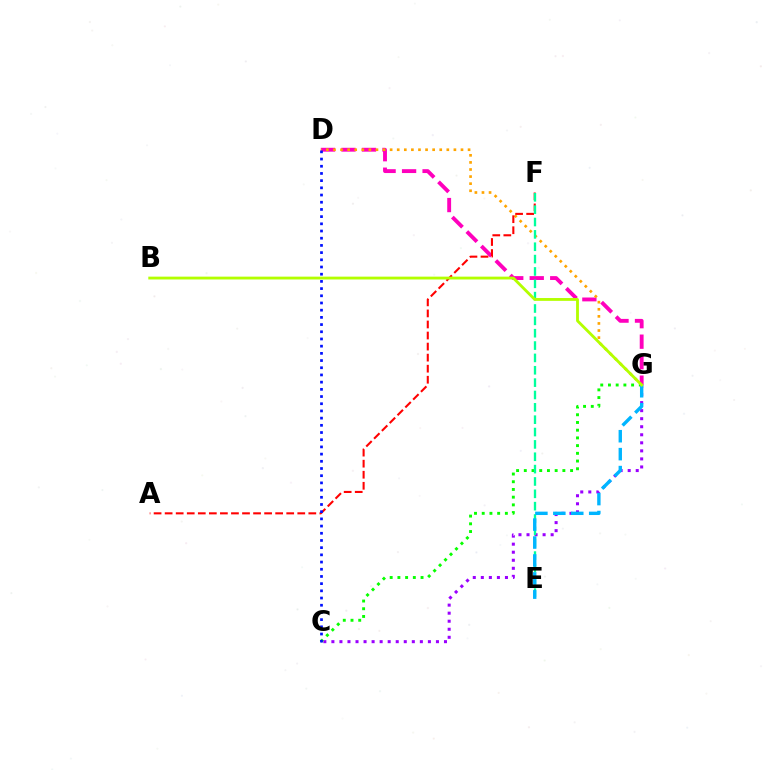{('D', 'G'): [{'color': '#ff00bd', 'line_style': 'dashed', 'thickness': 2.78}, {'color': '#ffa500', 'line_style': 'dotted', 'thickness': 1.93}], ('C', 'G'): [{'color': '#9b00ff', 'line_style': 'dotted', 'thickness': 2.19}, {'color': '#08ff00', 'line_style': 'dotted', 'thickness': 2.1}], ('A', 'F'): [{'color': '#ff0000', 'line_style': 'dashed', 'thickness': 1.5}], ('E', 'F'): [{'color': '#00ff9d', 'line_style': 'dashed', 'thickness': 1.68}], ('E', 'G'): [{'color': '#00b5ff', 'line_style': 'dashed', 'thickness': 2.44}], ('B', 'G'): [{'color': '#b3ff00', 'line_style': 'solid', 'thickness': 2.04}], ('C', 'D'): [{'color': '#0010ff', 'line_style': 'dotted', 'thickness': 1.96}]}